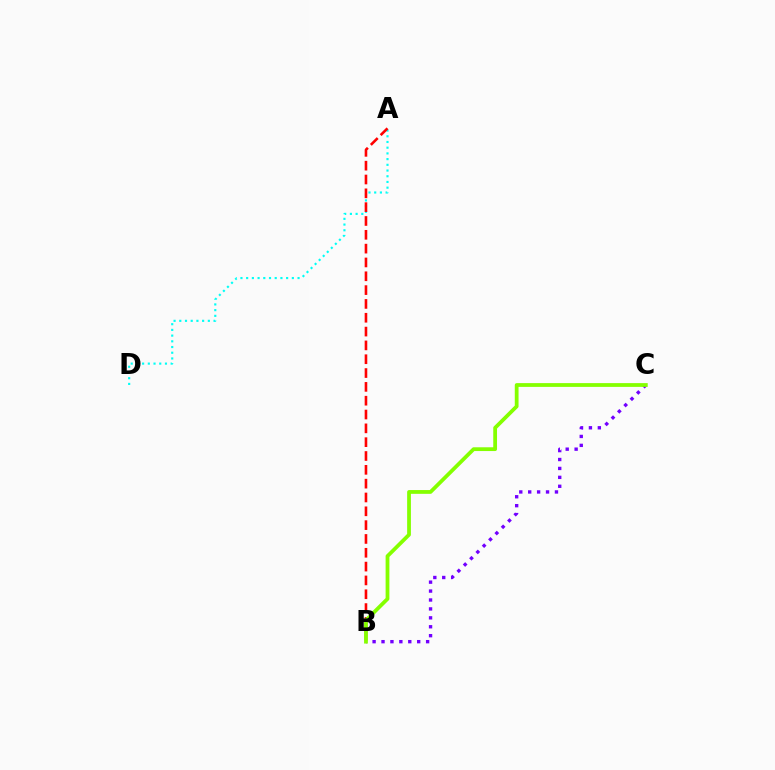{('A', 'D'): [{'color': '#00fff6', 'line_style': 'dotted', 'thickness': 1.55}], ('A', 'B'): [{'color': '#ff0000', 'line_style': 'dashed', 'thickness': 1.88}], ('B', 'C'): [{'color': '#7200ff', 'line_style': 'dotted', 'thickness': 2.42}, {'color': '#84ff00', 'line_style': 'solid', 'thickness': 2.72}]}